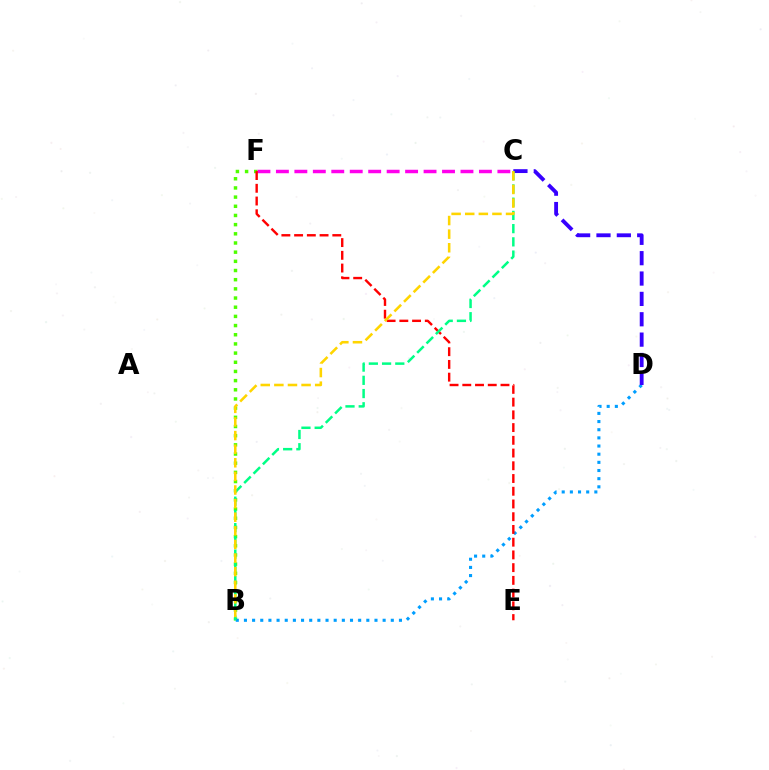{('B', 'F'): [{'color': '#4fff00', 'line_style': 'dotted', 'thickness': 2.49}], ('B', 'D'): [{'color': '#009eff', 'line_style': 'dotted', 'thickness': 2.22}], ('C', 'F'): [{'color': '#ff00ed', 'line_style': 'dashed', 'thickness': 2.51}], ('C', 'D'): [{'color': '#3700ff', 'line_style': 'dashed', 'thickness': 2.77}], ('E', 'F'): [{'color': '#ff0000', 'line_style': 'dashed', 'thickness': 1.73}], ('B', 'C'): [{'color': '#00ff86', 'line_style': 'dashed', 'thickness': 1.8}, {'color': '#ffd500', 'line_style': 'dashed', 'thickness': 1.85}]}